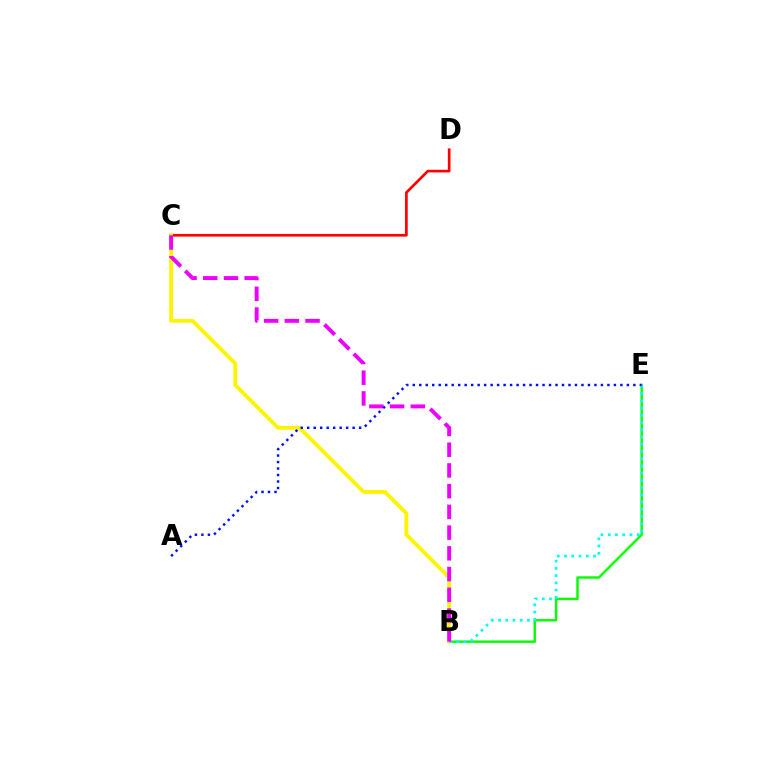{('B', 'E'): [{'color': '#08ff00', 'line_style': 'solid', 'thickness': 1.76}, {'color': '#00fff6', 'line_style': 'dotted', 'thickness': 1.96}], ('C', 'D'): [{'color': '#ff0000', 'line_style': 'solid', 'thickness': 1.92}], ('B', 'C'): [{'color': '#fcf500', 'line_style': 'solid', 'thickness': 2.76}, {'color': '#ee00ff', 'line_style': 'dashed', 'thickness': 2.81}], ('A', 'E'): [{'color': '#0010ff', 'line_style': 'dotted', 'thickness': 1.76}]}